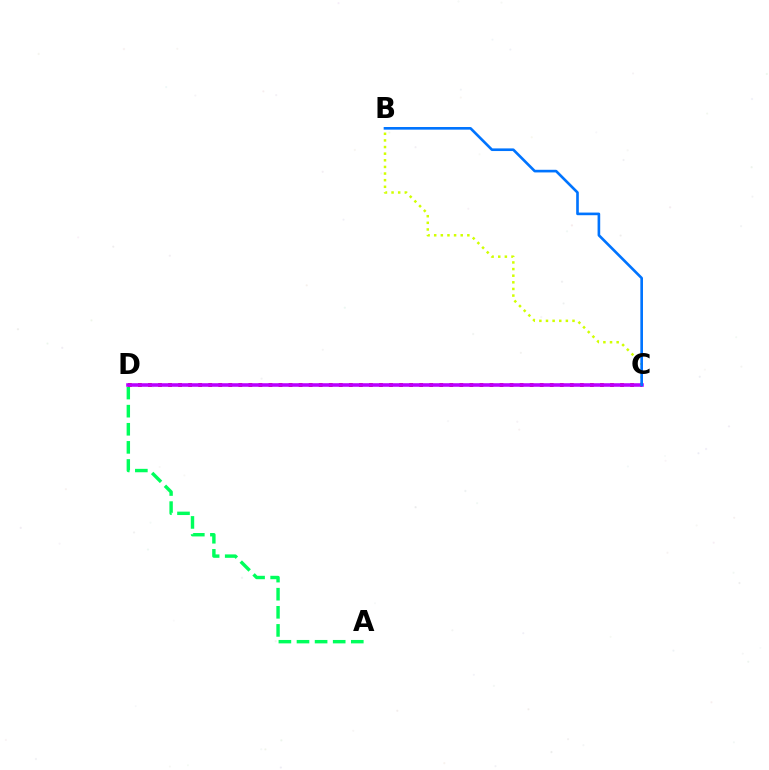{('B', 'C'): [{'color': '#d1ff00', 'line_style': 'dotted', 'thickness': 1.8}, {'color': '#0074ff', 'line_style': 'solid', 'thickness': 1.9}], ('A', 'D'): [{'color': '#00ff5c', 'line_style': 'dashed', 'thickness': 2.46}], ('C', 'D'): [{'color': '#ff0000', 'line_style': 'dotted', 'thickness': 2.73}, {'color': '#b900ff', 'line_style': 'solid', 'thickness': 2.56}]}